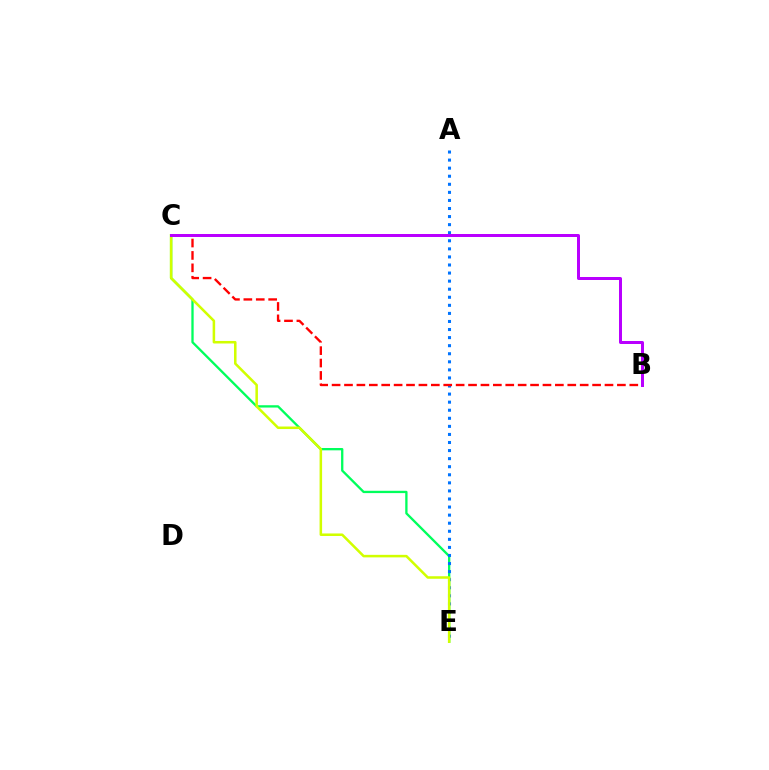{('C', 'E'): [{'color': '#00ff5c', 'line_style': 'solid', 'thickness': 1.67}, {'color': '#d1ff00', 'line_style': 'solid', 'thickness': 1.82}], ('A', 'E'): [{'color': '#0074ff', 'line_style': 'dotted', 'thickness': 2.19}], ('B', 'C'): [{'color': '#ff0000', 'line_style': 'dashed', 'thickness': 1.69}, {'color': '#b900ff', 'line_style': 'solid', 'thickness': 2.15}]}